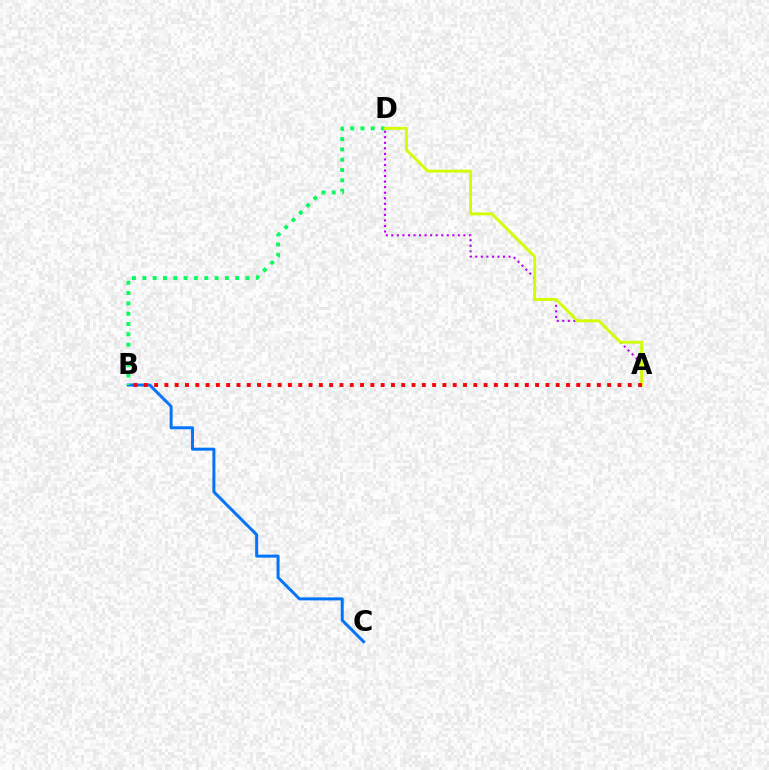{('A', 'D'): [{'color': '#b900ff', 'line_style': 'dotted', 'thickness': 1.51}, {'color': '#d1ff00', 'line_style': 'solid', 'thickness': 2.1}], ('B', 'C'): [{'color': '#0074ff', 'line_style': 'solid', 'thickness': 2.15}], ('B', 'D'): [{'color': '#00ff5c', 'line_style': 'dotted', 'thickness': 2.8}], ('A', 'B'): [{'color': '#ff0000', 'line_style': 'dotted', 'thickness': 2.8}]}